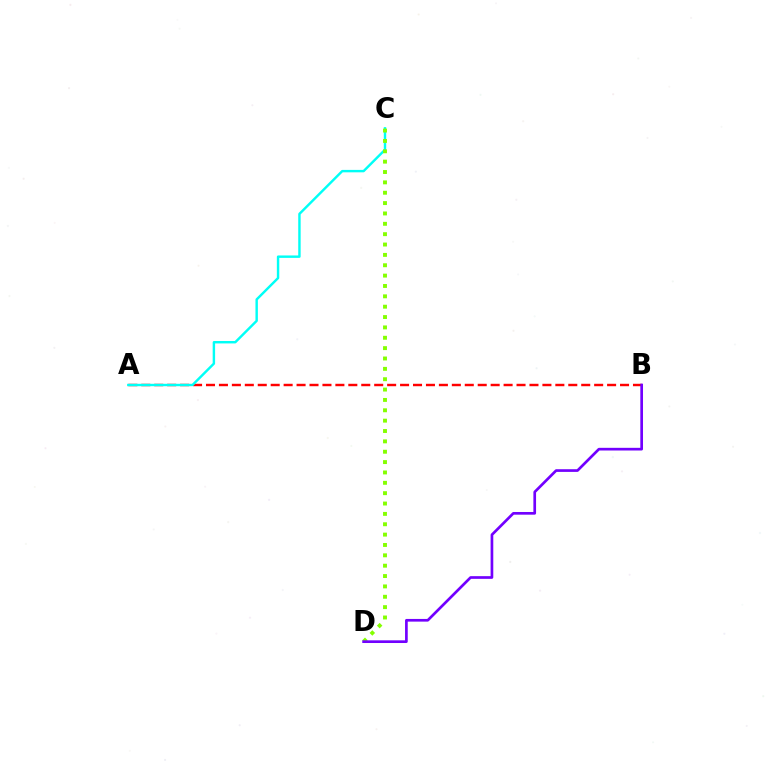{('A', 'B'): [{'color': '#ff0000', 'line_style': 'dashed', 'thickness': 1.76}], ('A', 'C'): [{'color': '#00fff6', 'line_style': 'solid', 'thickness': 1.75}], ('C', 'D'): [{'color': '#84ff00', 'line_style': 'dotted', 'thickness': 2.81}], ('B', 'D'): [{'color': '#7200ff', 'line_style': 'solid', 'thickness': 1.93}]}